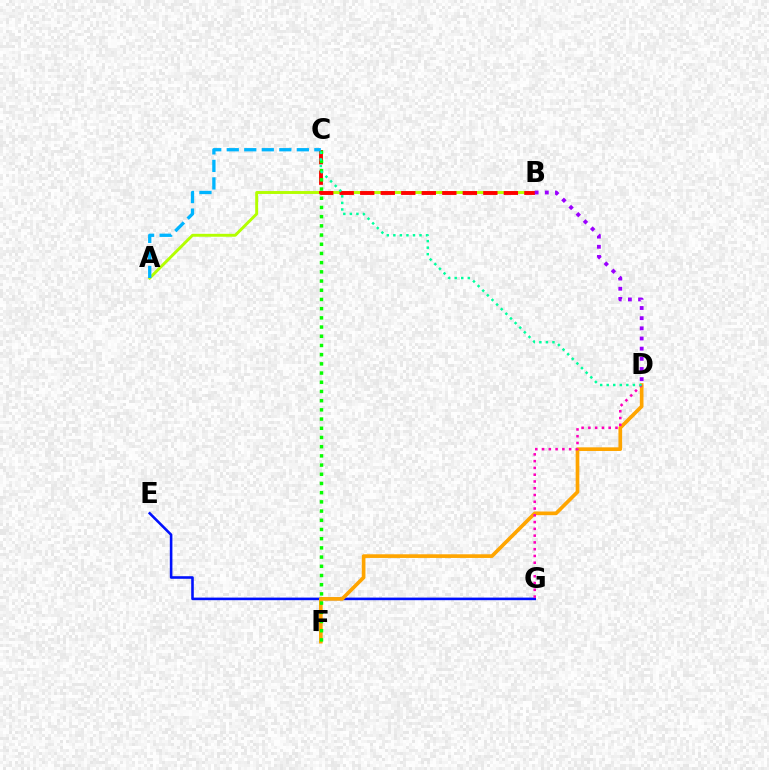{('E', 'G'): [{'color': '#0010ff', 'line_style': 'solid', 'thickness': 1.86}], ('D', 'F'): [{'color': '#ffa500', 'line_style': 'solid', 'thickness': 2.64}], ('A', 'B'): [{'color': '#b3ff00', 'line_style': 'solid', 'thickness': 2.1}], ('D', 'G'): [{'color': '#ff00bd', 'line_style': 'dotted', 'thickness': 1.84}], ('B', 'C'): [{'color': '#ff0000', 'line_style': 'dashed', 'thickness': 2.79}], ('B', 'D'): [{'color': '#9b00ff', 'line_style': 'dotted', 'thickness': 2.76}], ('C', 'F'): [{'color': '#08ff00', 'line_style': 'dotted', 'thickness': 2.5}], ('C', 'D'): [{'color': '#00ff9d', 'line_style': 'dotted', 'thickness': 1.78}], ('A', 'C'): [{'color': '#00b5ff', 'line_style': 'dashed', 'thickness': 2.38}]}